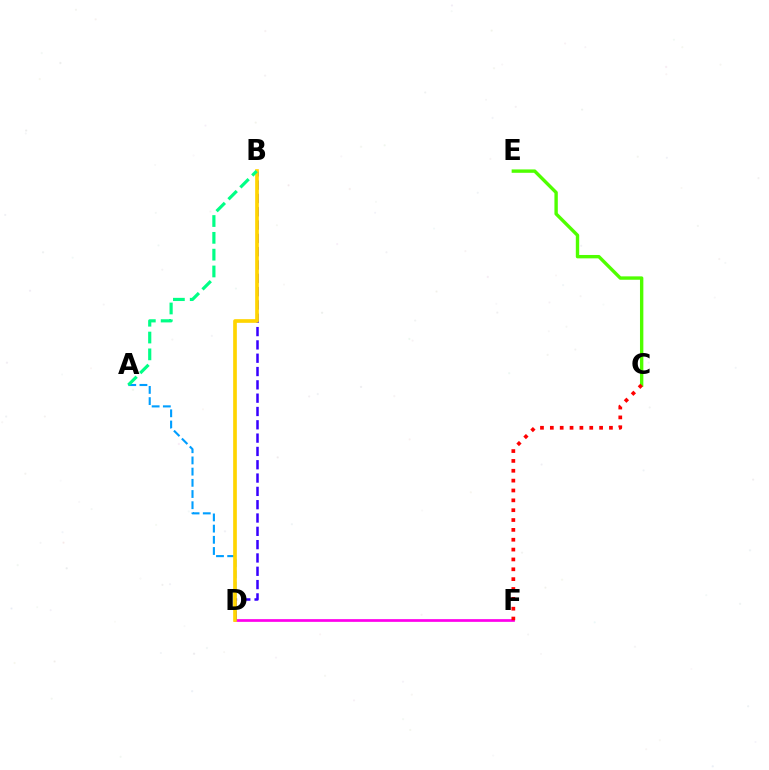{('D', 'F'): [{'color': '#ff00ed', 'line_style': 'solid', 'thickness': 1.96}], ('A', 'D'): [{'color': '#009eff', 'line_style': 'dashed', 'thickness': 1.52}], ('B', 'D'): [{'color': '#3700ff', 'line_style': 'dashed', 'thickness': 1.81}, {'color': '#ffd500', 'line_style': 'solid', 'thickness': 2.64}], ('C', 'E'): [{'color': '#4fff00', 'line_style': 'solid', 'thickness': 2.43}], ('A', 'B'): [{'color': '#00ff86', 'line_style': 'dashed', 'thickness': 2.28}], ('C', 'F'): [{'color': '#ff0000', 'line_style': 'dotted', 'thickness': 2.68}]}